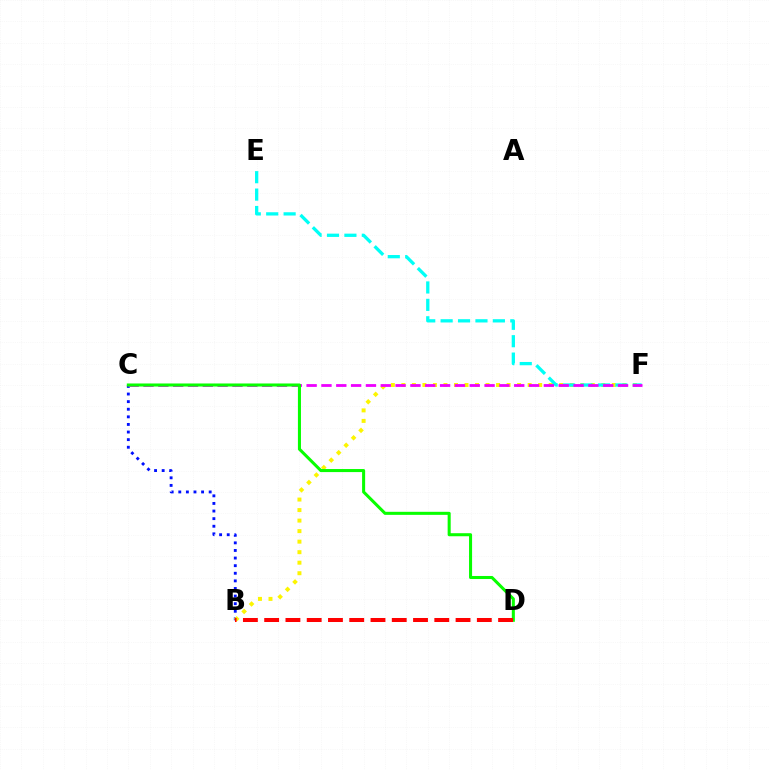{('B', 'C'): [{'color': '#0010ff', 'line_style': 'dotted', 'thickness': 2.07}], ('B', 'F'): [{'color': '#fcf500', 'line_style': 'dotted', 'thickness': 2.86}], ('E', 'F'): [{'color': '#00fff6', 'line_style': 'dashed', 'thickness': 2.37}], ('C', 'F'): [{'color': '#ee00ff', 'line_style': 'dashed', 'thickness': 2.01}], ('C', 'D'): [{'color': '#08ff00', 'line_style': 'solid', 'thickness': 2.2}], ('B', 'D'): [{'color': '#ff0000', 'line_style': 'dashed', 'thickness': 2.89}]}